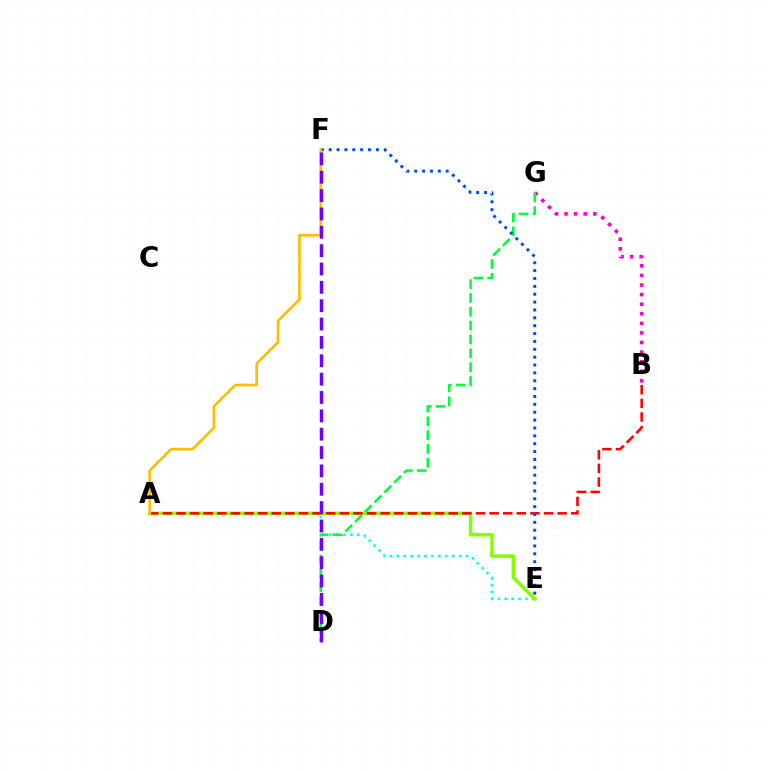{('A', 'E'): [{'color': '#00fff6', 'line_style': 'dotted', 'thickness': 1.88}, {'color': '#84ff00', 'line_style': 'solid', 'thickness': 2.54}], ('B', 'G'): [{'color': '#ff00cf', 'line_style': 'dotted', 'thickness': 2.6}], ('A', 'B'): [{'color': '#ff0000', 'line_style': 'dashed', 'thickness': 1.85}], ('D', 'G'): [{'color': '#00ff39', 'line_style': 'dashed', 'thickness': 1.88}], ('E', 'F'): [{'color': '#004bff', 'line_style': 'dotted', 'thickness': 2.14}], ('A', 'F'): [{'color': '#ffbd00', 'line_style': 'solid', 'thickness': 1.93}], ('D', 'F'): [{'color': '#7200ff', 'line_style': 'dashed', 'thickness': 2.49}]}